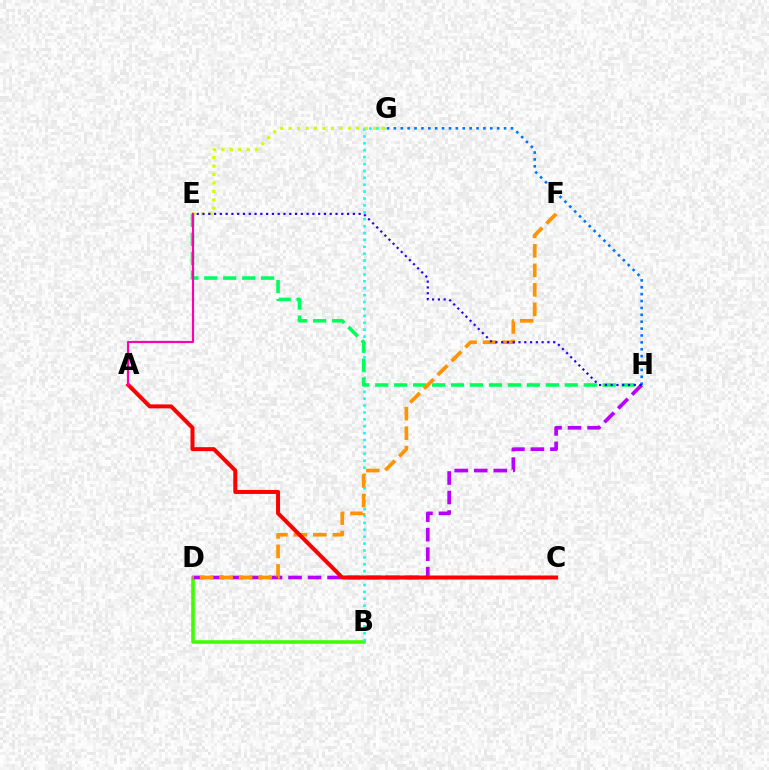{('B', 'D'): [{'color': '#3dff00', 'line_style': 'solid', 'thickness': 2.56}], ('B', 'G'): [{'color': '#00fff6', 'line_style': 'dotted', 'thickness': 1.88}], ('E', 'H'): [{'color': '#00ff5c', 'line_style': 'dashed', 'thickness': 2.58}, {'color': '#2500ff', 'line_style': 'dotted', 'thickness': 1.57}], ('D', 'H'): [{'color': '#b900ff', 'line_style': 'dashed', 'thickness': 2.65}], ('D', 'F'): [{'color': '#ff9400', 'line_style': 'dashed', 'thickness': 2.65}], ('A', 'C'): [{'color': '#ff0000', 'line_style': 'solid', 'thickness': 2.88}], ('G', 'H'): [{'color': '#0074ff', 'line_style': 'dotted', 'thickness': 1.87}], ('E', 'G'): [{'color': '#d1ff00', 'line_style': 'dotted', 'thickness': 2.3}], ('A', 'E'): [{'color': '#ff00ac', 'line_style': 'solid', 'thickness': 1.57}]}